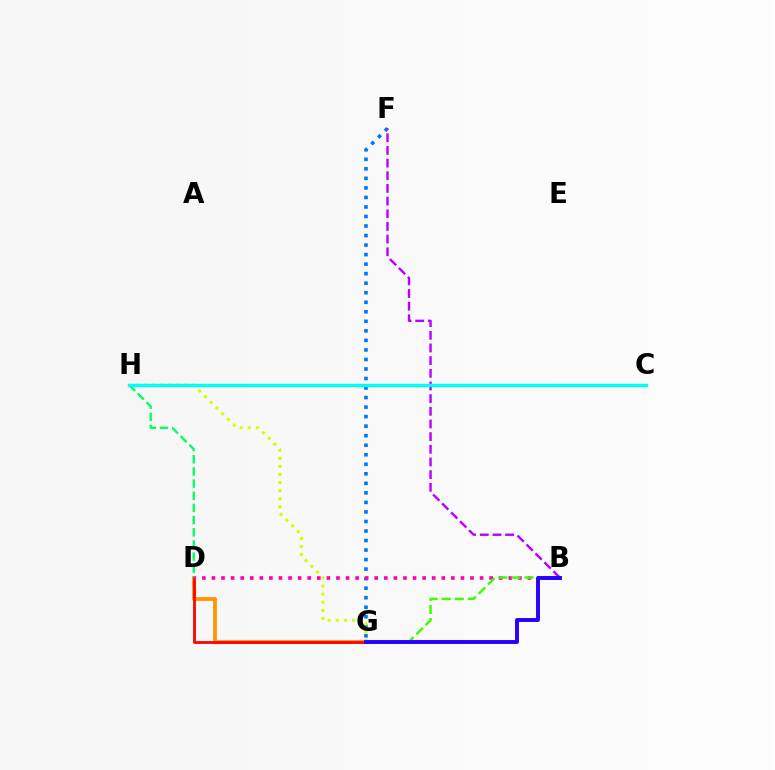{('D', 'G'): [{'color': '#ff9400', 'line_style': 'solid', 'thickness': 2.73}, {'color': '#ff0000', 'line_style': 'solid', 'thickness': 1.99}], ('F', 'G'): [{'color': '#0074ff', 'line_style': 'dotted', 'thickness': 2.59}], ('G', 'H'): [{'color': '#d1ff00', 'line_style': 'dotted', 'thickness': 2.2}], ('B', 'F'): [{'color': '#b900ff', 'line_style': 'dashed', 'thickness': 1.72}], ('B', 'D'): [{'color': '#ff00ac', 'line_style': 'dotted', 'thickness': 2.6}], ('D', 'H'): [{'color': '#00ff5c', 'line_style': 'dashed', 'thickness': 1.65}], ('B', 'G'): [{'color': '#3dff00', 'line_style': 'dashed', 'thickness': 1.78}, {'color': '#2500ff', 'line_style': 'solid', 'thickness': 2.81}], ('C', 'H'): [{'color': '#00fff6', 'line_style': 'solid', 'thickness': 2.46}]}